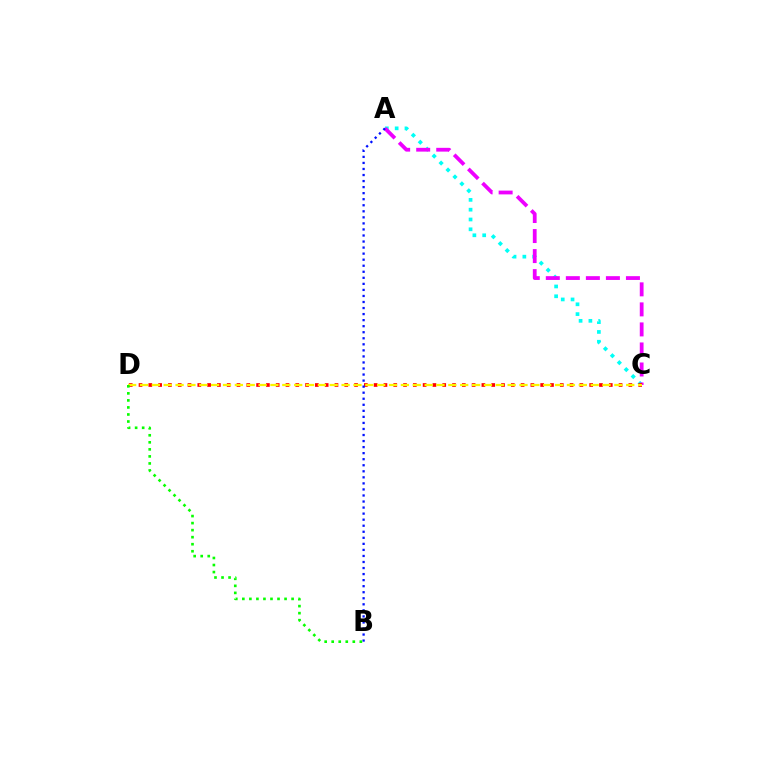{('A', 'C'): [{'color': '#00fff6', 'line_style': 'dotted', 'thickness': 2.66}, {'color': '#ee00ff', 'line_style': 'dashed', 'thickness': 2.72}], ('C', 'D'): [{'color': '#ff0000', 'line_style': 'dotted', 'thickness': 2.66}, {'color': '#fcf500', 'line_style': 'dashed', 'thickness': 1.61}], ('A', 'B'): [{'color': '#0010ff', 'line_style': 'dotted', 'thickness': 1.64}], ('B', 'D'): [{'color': '#08ff00', 'line_style': 'dotted', 'thickness': 1.91}]}